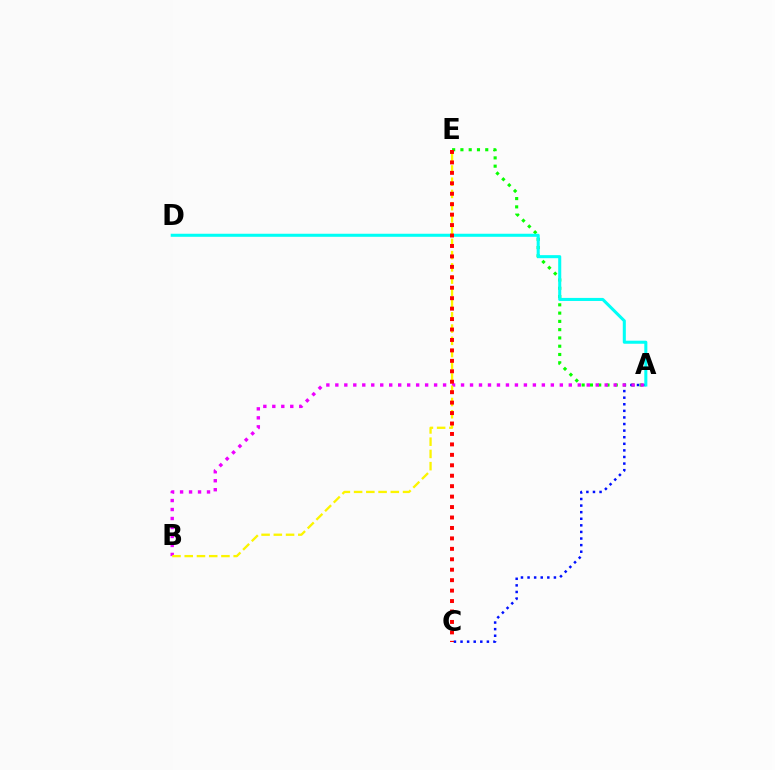{('A', 'E'): [{'color': '#08ff00', 'line_style': 'dotted', 'thickness': 2.25}], ('A', 'C'): [{'color': '#0010ff', 'line_style': 'dotted', 'thickness': 1.79}], ('A', 'D'): [{'color': '#00fff6', 'line_style': 'solid', 'thickness': 2.2}], ('A', 'B'): [{'color': '#ee00ff', 'line_style': 'dotted', 'thickness': 2.44}], ('B', 'E'): [{'color': '#fcf500', 'line_style': 'dashed', 'thickness': 1.66}], ('C', 'E'): [{'color': '#ff0000', 'line_style': 'dotted', 'thickness': 2.84}]}